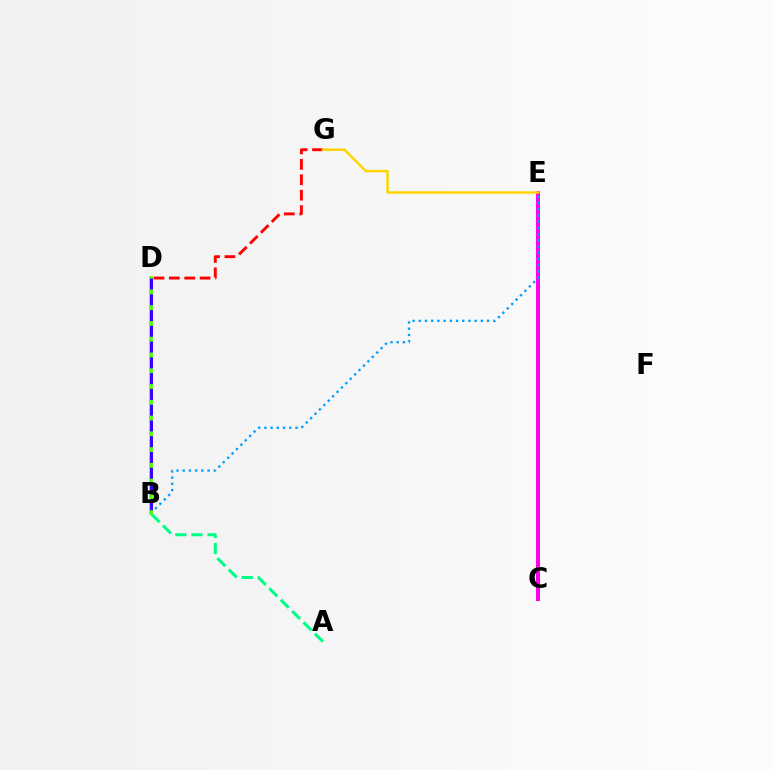{('C', 'E'): [{'color': '#ff00ed', 'line_style': 'solid', 'thickness': 2.9}], ('A', 'B'): [{'color': '#00ff86', 'line_style': 'dashed', 'thickness': 2.19}], ('B', 'E'): [{'color': '#009eff', 'line_style': 'dotted', 'thickness': 1.69}], ('B', 'D'): [{'color': '#4fff00', 'line_style': 'solid', 'thickness': 2.57}, {'color': '#3700ff', 'line_style': 'dashed', 'thickness': 2.14}], ('D', 'G'): [{'color': '#ff0000', 'line_style': 'dashed', 'thickness': 2.09}], ('E', 'G'): [{'color': '#ffd500', 'line_style': 'solid', 'thickness': 1.77}]}